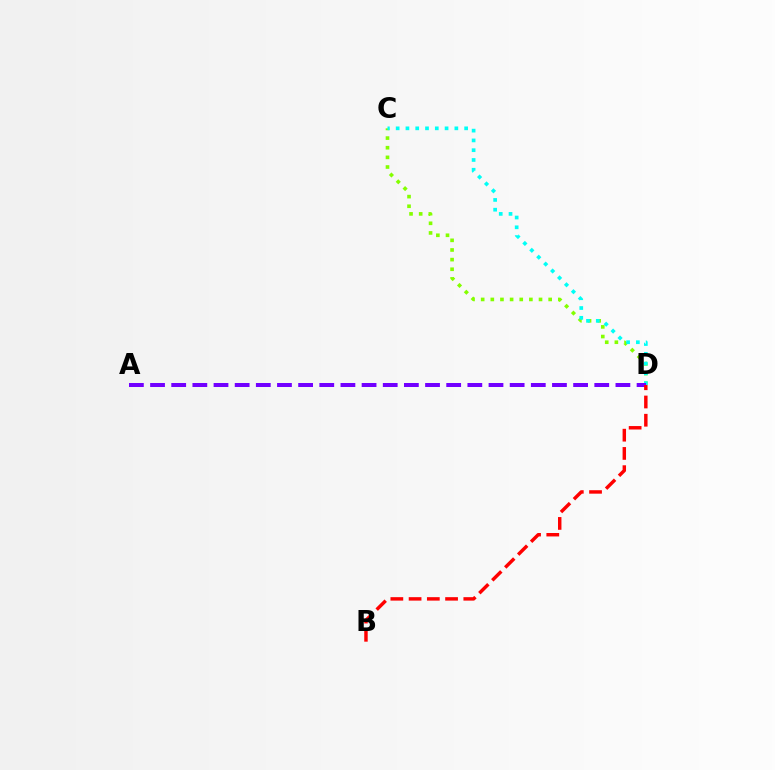{('C', 'D'): [{'color': '#84ff00', 'line_style': 'dotted', 'thickness': 2.62}, {'color': '#00fff6', 'line_style': 'dotted', 'thickness': 2.66}], ('A', 'D'): [{'color': '#7200ff', 'line_style': 'dashed', 'thickness': 2.87}], ('B', 'D'): [{'color': '#ff0000', 'line_style': 'dashed', 'thickness': 2.48}]}